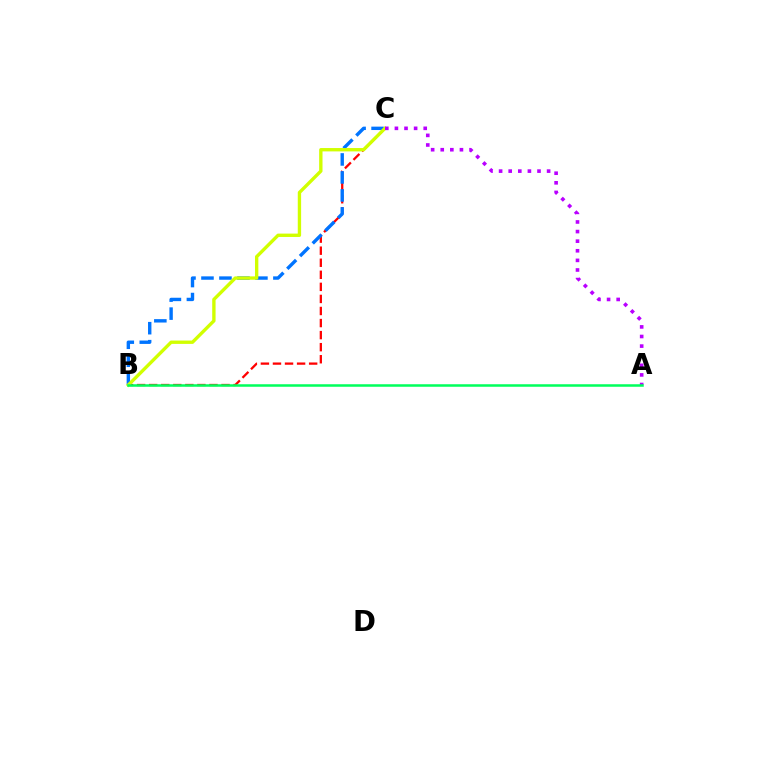{('B', 'C'): [{'color': '#ff0000', 'line_style': 'dashed', 'thickness': 1.64}, {'color': '#0074ff', 'line_style': 'dashed', 'thickness': 2.44}, {'color': '#d1ff00', 'line_style': 'solid', 'thickness': 2.42}], ('A', 'C'): [{'color': '#b900ff', 'line_style': 'dotted', 'thickness': 2.61}], ('A', 'B'): [{'color': '#00ff5c', 'line_style': 'solid', 'thickness': 1.81}]}